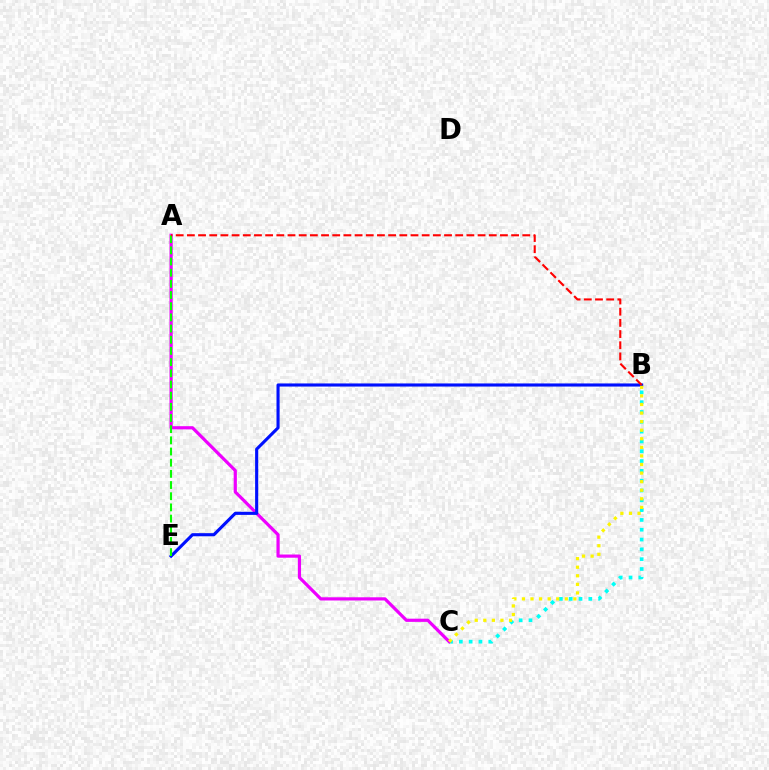{('B', 'C'): [{'color': '#00fff6', 'line_style': 'dotted', 'thickness': 2.67}, {'color': '#fcf500', 'line_style': 'dotted', 'thickness': 2.33}], ('A', 'C'): [{'color': '#ee00ff', 'line_style': 'solid', 'thickness': 2.3}], ('B', 'E'): [{'color': '#0010ff', 'line_style': 'solid', 'thickness': 2.24}], ('A', 'E'): [{'color': '#08ff00', 'line_style': 'dashed', 'thickness': 1.52}], ('A', 'B'): [{'color': '#ff0000', 'line_style': 'dashed', 'thickness': 1.52}]}